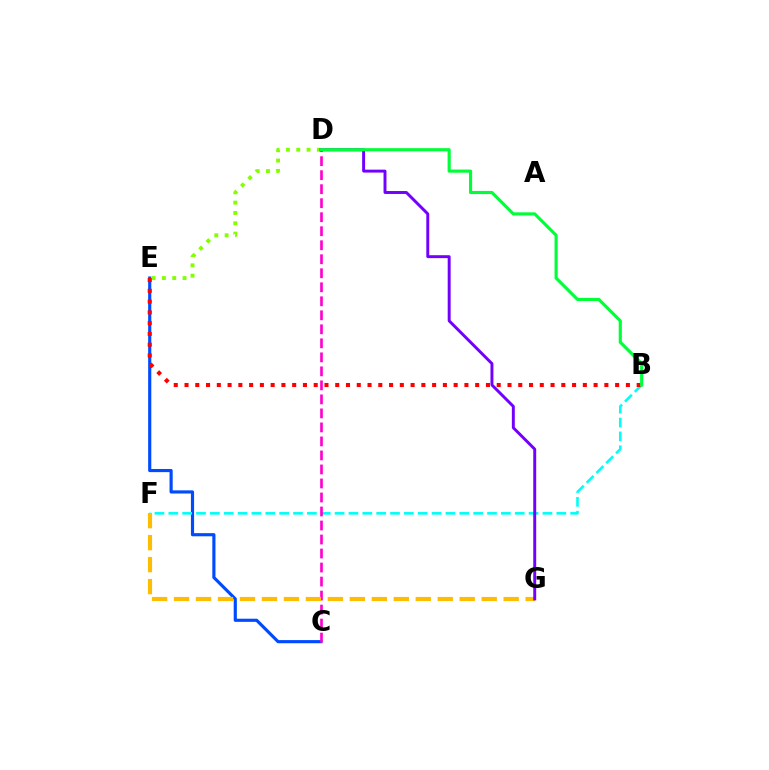{('C', 'E'): [{'color': '#004bff', 'line_style': 'solid', 'thickness': 2.27}], ('B', 'F'): [{'color': '#00fff6', 'line_style': 'dashed', 'thickness': 1.88}], ('D', 'E'): [{'color': '#84ff00', 'line_style': 'dotted', 'thickness': 2.81}], ('C', 'D'): [{'color': '#ff00cf', 'line_style': 'dashed', 'thickness': 1.9}], ('F', 'G'): [{'color': '#ffbd00', 'line_style': 'dashed', 'thickness': 2.99}], ('D', 'G'): [{'color': '#7200ff', 'line_style': 'solid', 'thickness': 2.11}], ('B', 'E'): [{'color': '#ff0000', 'line_style': 'dotted', 'thickness': 2.92}], ('B', 'D'): [{'color': '#00ff39', 'line_style': 'solid', 'thickness': 2.25}]}